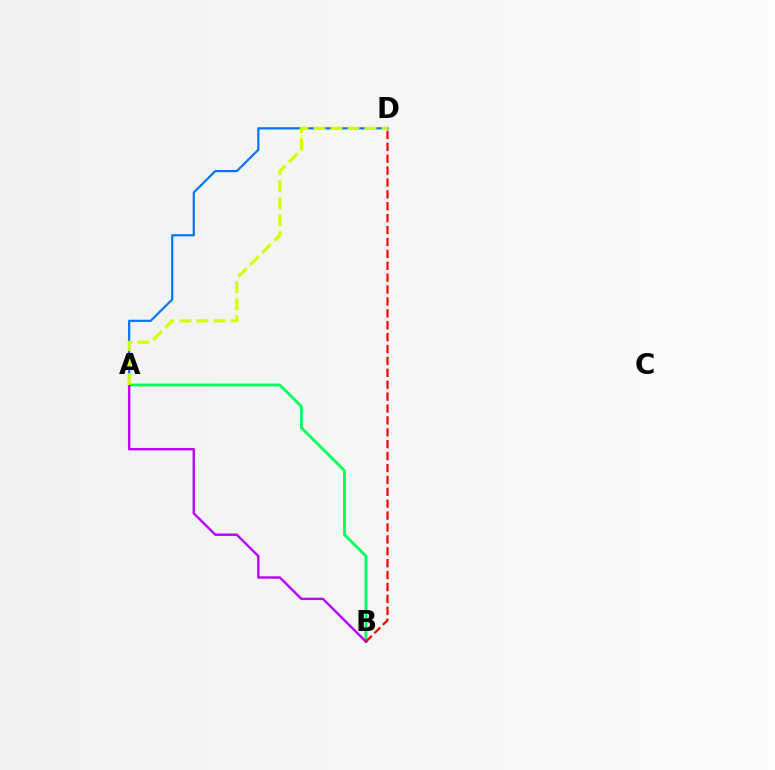{('A', 'D'): [{'color': '#0074ff', 'line_style': 'solid', 'thickness': 1.58}, {'color': '#d1ff00', 'line_style': 'dashed', 'thickness': 2.31}], ('A', 'B'): [{'color': '#00ff5c', 'line_style': 'solid', 'thickness': 2.03}, {'color': '#b900ff', 'line_style': 'solid', 'thickness': 1.72}], ('B', 'D'): [{'color': '#ff0000', 'line_style': 'dashed', 'thickness': 1.62}]}